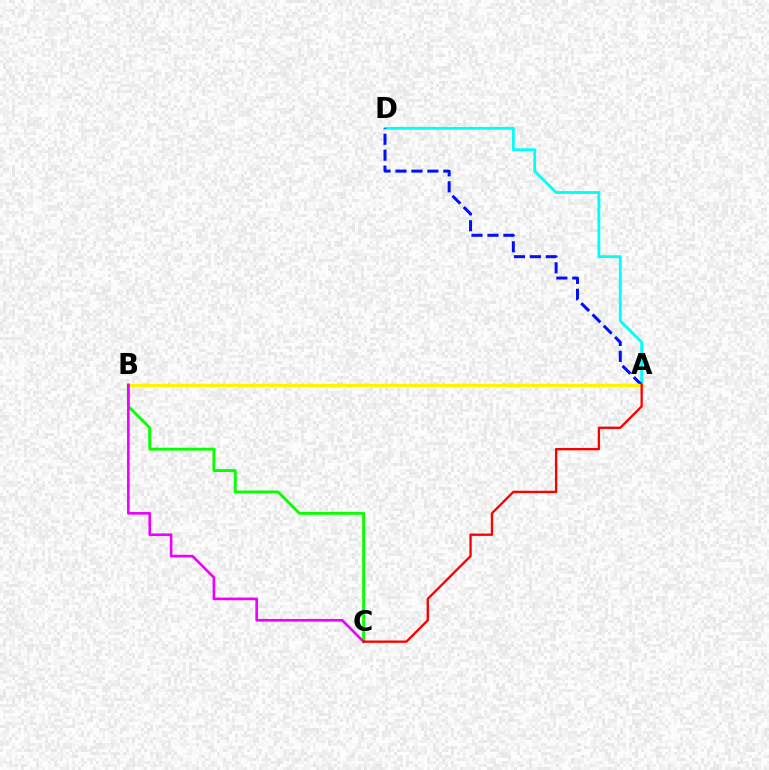{('A', 'D'): [{'color': '#00fff6', 'line_style': 'solid', 'thickness': 2.03}, {'color': '#0010ff', 'line_style': 'dashed', 'thickness': 2.17}], ('A', 'B'): [{'color': '#fcf500', 'line_style': 'solid', 'thickness': 2.43}], ('B', 'C'): [{'color': '#08ff00', 'line_style': 'solid', 'thickness': 2.07}, {'color': '#ee00ff', 'line_style': 'solid', 'thickness': 1.9}], ('A', 'C'): [{'color': '#ff0000', 'line_style': 'solid', 'thickness': 1.68}]}